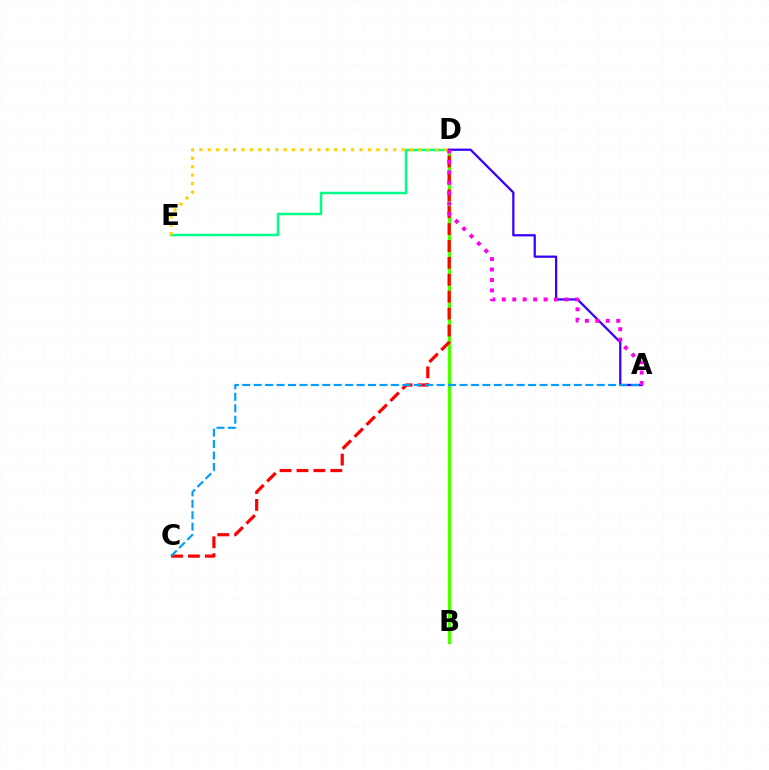{('D', 'E'): [{'color': '#00ff86', 'line_style': 'solid', 'thickness': 1.79}, {'color': '#ffd500', 'line_style': 'dotted', 'thickness': 2.29}], ('B', 'D'): [{'color': '#4fff00', 'line_style': 'solid', 'thickness': 2.5}], ('A', 'D'): [{'color': '#3700ff', 'line_style': 'solid', 'thickness': 1.63}, {'color': '#ff00ed', 'line_style': 'dotted', 'thickness': 2.84}], ('C', 'D'): [{'color': '#ff0000', 'line_style': 'dashed', 'thickness': 2.3}], ('A', 'C'): [{'color': '#009eff', 'line_style': 'dashed', 'thickness': 1.55}]}